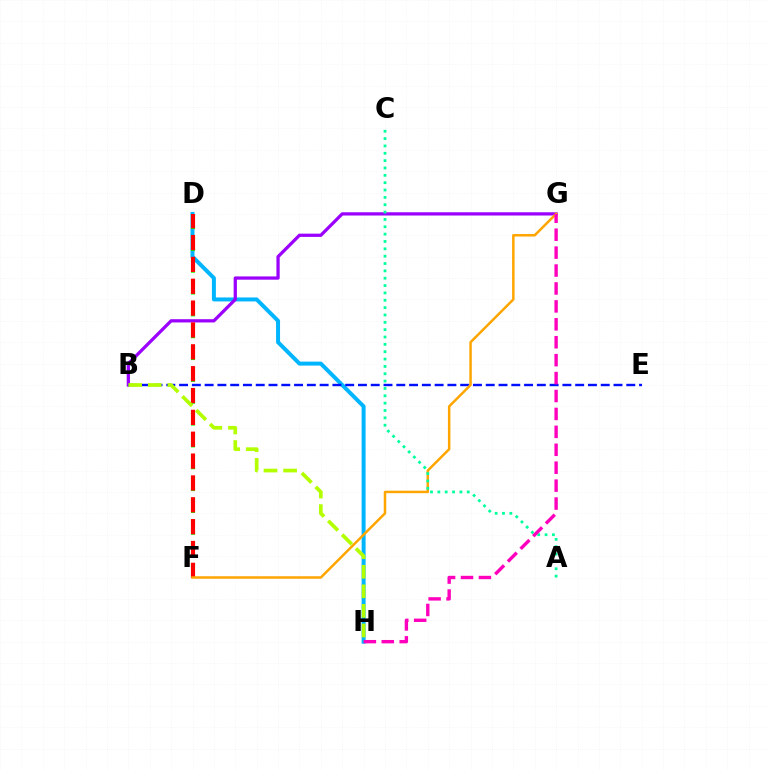{('D', 'H'): [{'color': '#00b5ff', 'line_style': 'solid', 'thickness': 2.87}], ('D', 'F'): [{'color': '#08ff00', 'line_style': 'dotted', 'thickness': 2.97}, {'color': '#ff0000', 'line_style': 'dashed', 'thickness': 2.97}], ('B', 'G'): [{'color': '#9b00ff', 'line_style': 'solid', 'thickness': 2.35}], ('B', 'E'): [{'color': '#0010ff', 'line_style': 'dashed', 'thickness': 1.74}], ('F', 'G'): [{'color': '#ffa500', 'line_style': 'solid', 'thickness': 1.79}], ('A', 'C'): [{'color': '#00ff9d', 'line_style': 'dotted', 'thickness': 2.0}], ('B', 'H'): [{'color': '#b3ff00', 'line_style': 'dashed', 'thickness': 2.66}], ('G', 'H'): [{'color': '#ff00bd', 'line_style': 'dashed', 'thickness': 2.43}]}